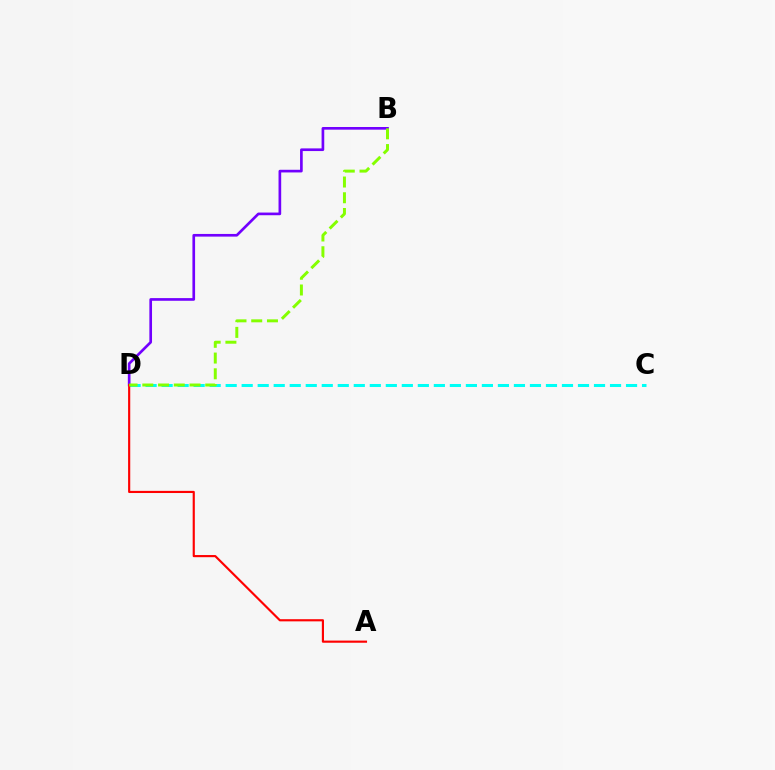{('C', 'D'): [{'color': '#00fff6', 'line_style': 'dashed', 'thickness': 2.18}], ('B', 'D'): [{'color': '#7200ff', 'line_style': 'solid', 'thickness': 1.92}, {'color': '#84ff00', 'line_style': 'dashed', 'thickness': 2.14}], ('A', 'D'): [{'color': '#ff0000', 'line_style': 'solid', 'thickness': 1.55}]}